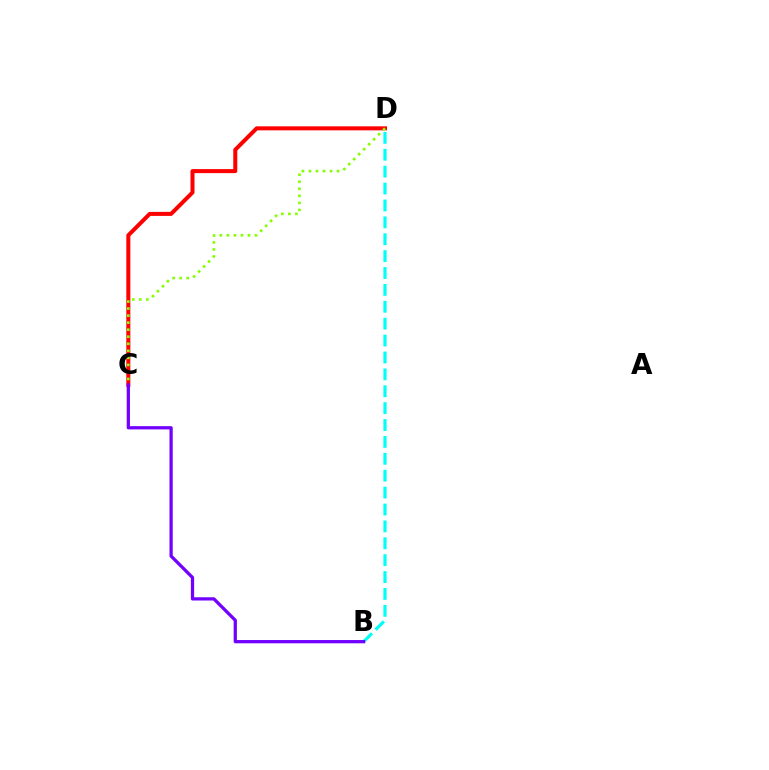{('C', 'D'): [{'color': '#ff0000', 'line_style': 'solid', 'thickness': 2.89}, {'color': '#84ff00', 'line_style': 'dotted', 'thickness': 1.91}], ('B', 'D'): [{'color': '#00fff6', 'line_style': 'dashed', 'thickness': 2.29}], ('B', 'C'): [{'color': '#7200ff', 'line_style': 'solid', 'thickness': 2.34}]}